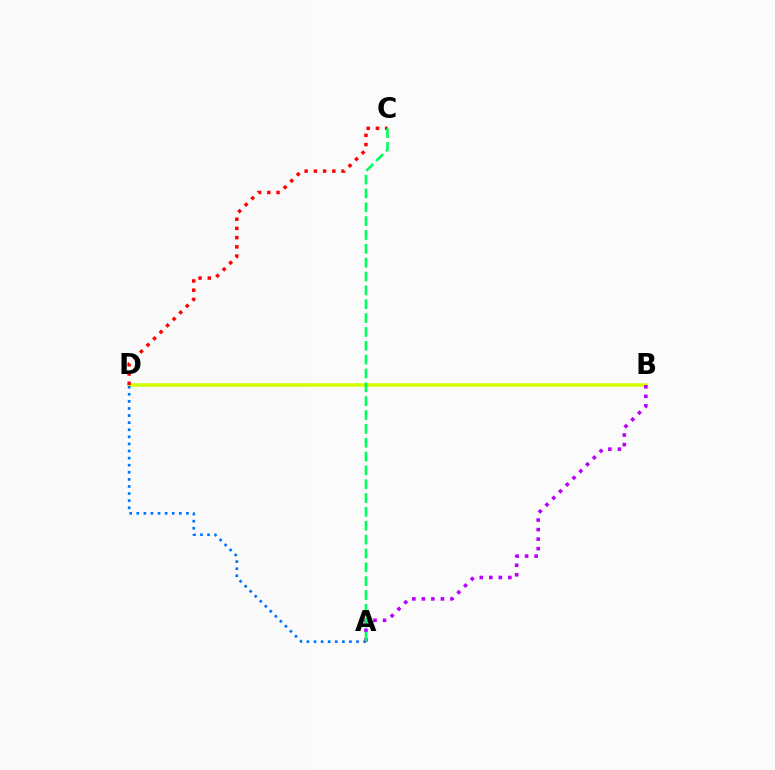{('B', 'D'): [{'color': '#d1ff00', 'line_style': 'solid', 'thickness': 2.54}], ('A', 'D'): [{'color': '#0074ff', 'line_style': 'dotted', 'thickness': 1.93}], ('A', 'B'): [{'color': '#b900ff', 'line_style': 'dotted', 'thickness': 2.59}], ('C', 'D'): [{'color': '#ff0000', 'line_style': 'dotted', 'thickness': 2.51}], ('A', 'C'): [{'color': '#00ff5c', 'line_style': 'dashed', 'thickness': 1.88}]}